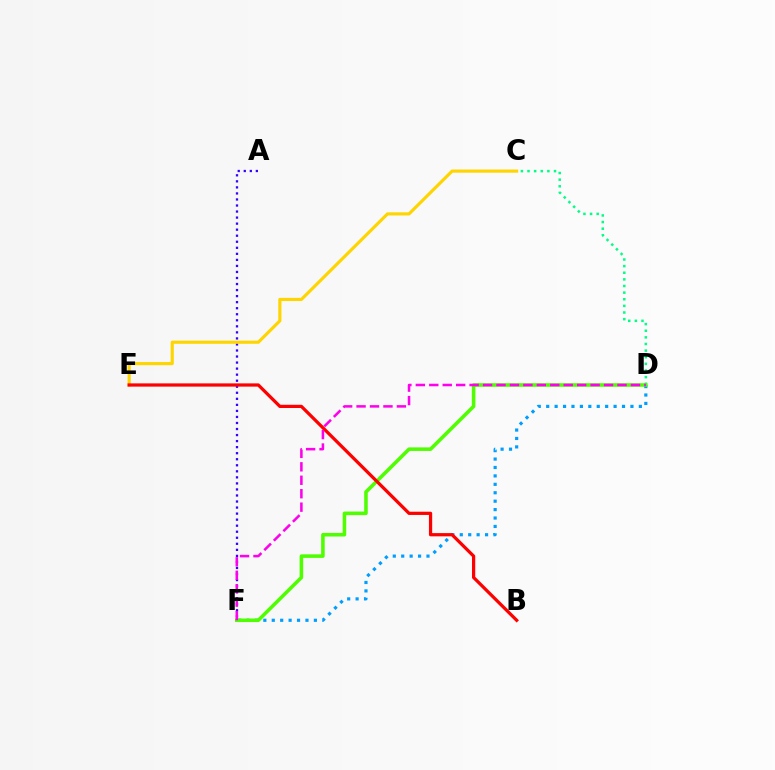{('A', 'F'): [{'color': '#3700ff', 'line_style': 'dotted', 'thickness': 1.64}], ('C', 'D'): [{'color': '#00ff86', 'line_style': 'dotted', 'thickness': 1.8}], ('D', 'F'): [{'color': '#009eff', 'line_style': 'dotted', 'thickness': 2.29}, {'color': '#4fff00', 'line_style': 'solid', 'thickness': 2.56}, {'color': '#ff00ed', 'line_style': 'dashed', 'thickness': 1.83}], ('C', 'E'): [{'color': '#ffd500', 'line_style': 'solid', 'thickness': 2.26}], ('B', 'E'): [{'color': '#ff0000', 'line_style': 'solid', 'thickness': 2.33}]}